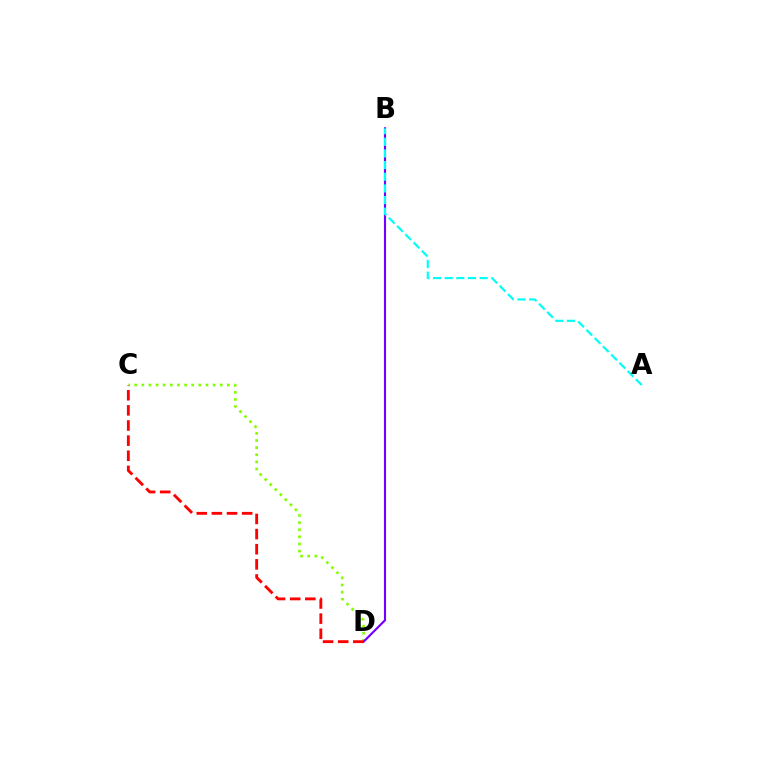{('C', 'D'): [{'color': '#84ff00', 'line_style': 'dotted', 'thickness': 1.94}, {'color': '#ff0000', 'line_style': 'dashed', 'thickness': 2.06}], ('B', 'D'): [{'color': '#7200ff', 'line_style': 'solid', 'thickness': 1.54}], ('A', 'B'): [{'color': '#00fff6', 'line_style': 'dashed', 'thickness': 1.58}]}